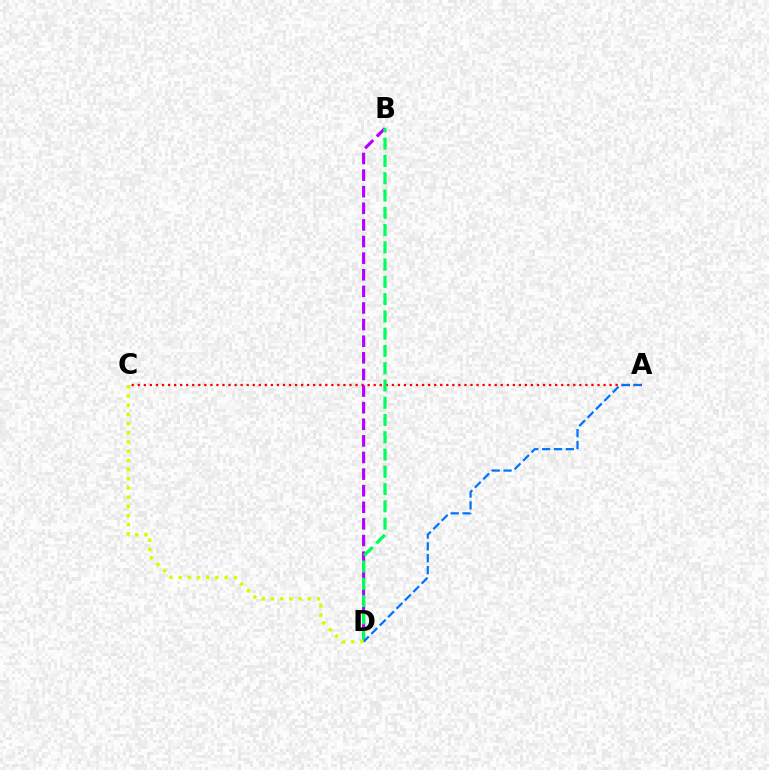{('A', 'C'): [{'color': '#ff0000', 'line_style': 'dotted', 'thickness': 1.64}], ('B', 'D'): [{'color': '#b900ff', 'line_style': 'dashed', 'thickness': 2.26}, {'color': '#00ff5c', 'line_style': 'dashed', 'thickness': 2.35}], ('A', 'D'): [{'color': '#0074ff', 'line_style': 'dashed', 'thickness': 1.61}], ('C', 'D'): [{'color': '#d1ff00', 'line_style': 'dotted', 'thickness': 2.5}]}